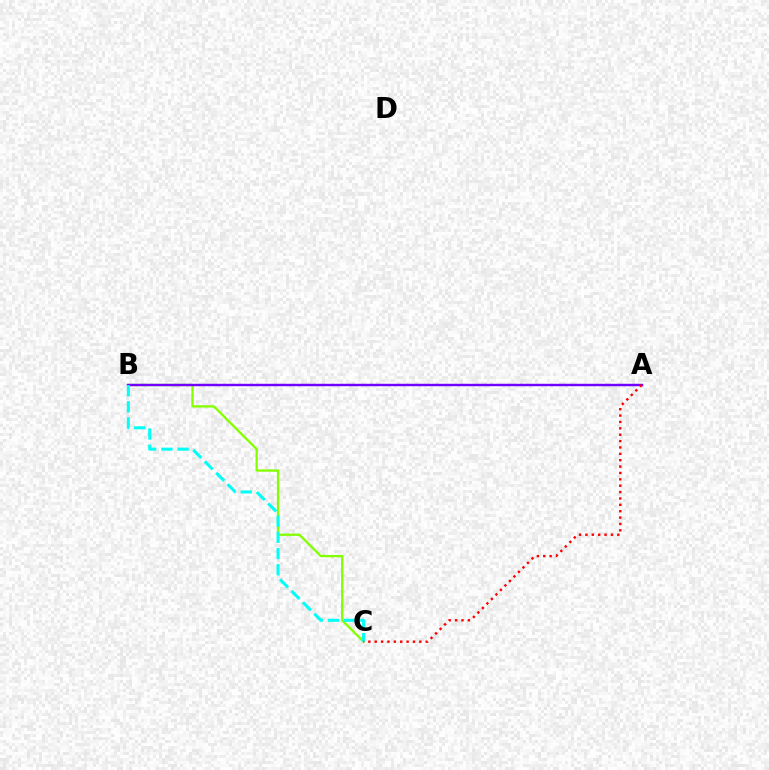{('B', 'C'): [{'color': '#84ff00', 'line_style': 'solid', 'thickness': 1.66}, {'color': '#00fff6', 'line_style': 'dashed', 'thickness': 2.2}], ('A', 'B'): [{'color': '#7200ff', 'line_style': 'solid', 'thickness': 1.76}], ('A', 'C'): [{'color': '#ff0000', 'line_style': 'dotted', 'thickness': 1.73}]}